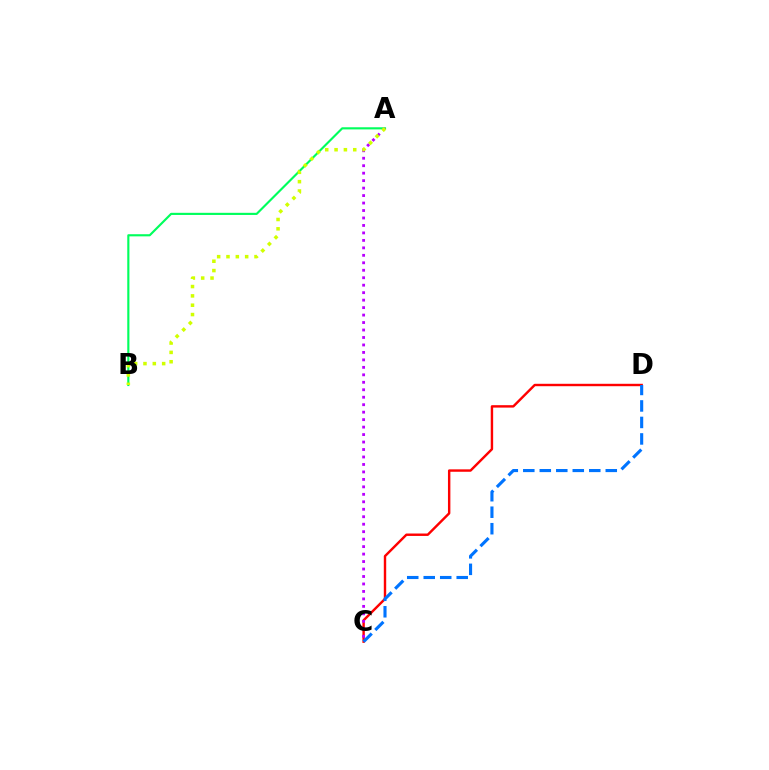{('C', 'D'): [{'color': '#ff0000', 'line_style': 'solid', 'thickness': 1.74}, {'color': '#0074ff', 'line_style': 'dashed', 'thickness': 2.24}], ('A', 'B'): [{'color': '#00ff5c', 'line_style': 'solid', 'thickness': 1.54}, {'color': '#d1ff00', 'line_style': 'dotted', 'thickness': 2.54}], ('A', 'C'): [{'color': '#b900ff', 'line_style': 'dotted', 'thickness': 2.03}]}